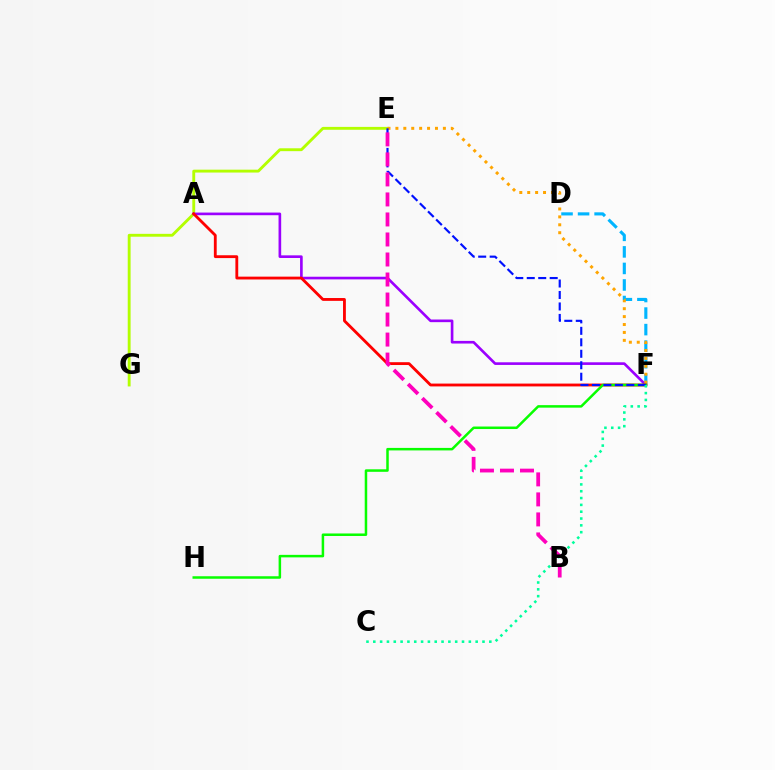{('D', 'F'): [{'color': '#00b5ff', 'line_style': 'dashed', 'thickness': 2.25}], ('E', 'G'): [{'color': '#b3ff00', 'line_style': 'solid', 'thickness': 2.07}], ('A', 'F'): [{'color': '#9b00ff', 'line_style': 'solid', 'thickness': 1.9}, {'color': '#ff0000', 'line_style': 'solid', 'thickness': 2.04}], ('E', 'F'): [{'color': '#ffa500', 'line_style': 'dotted', 'thickness': 2.15}, {'color': '#0010ff', 'line_style': 'dashed', 'thickness': 1.56}], ('F', 'H'): [{'color': '#08ff00', 'line_style': 'solid', 'thickness': 1.81}], ('C', 'F'): [{'color': '#00ff9d', 'line_style': 'dotted', 'thickness': 1.85}], ('B', 'E'): [{'color': '#ff00bd', 'line_style': 'dashed', 'thickness': 2.72}]}